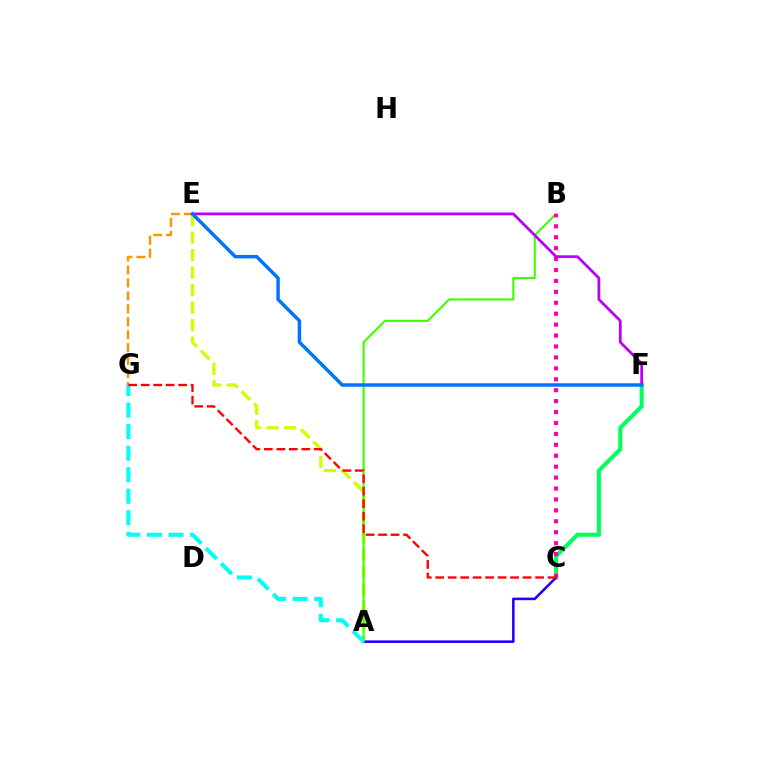{('A', 'E'): [{'color': '#d1ff00', 'line_style': 'dashed', 'thickness': 2.38}], ('C', 'F'): [{'color': '#00ff5c', 'line_style': 'solid', 'thickness': 2.91}], ('A', 'C'): [{'color': '#2500ff', 'line_style': 'solid', 'thickness': 1.86}], ('E', 'G'): [{'color': '#ff9400', 'line_style': 'dashed', 'thickness': 1.76}], ('A', 'B'): [{'color': '#3dff00', 'line_style': 'solid', 'thickness': 1.52}], ('A', 'G'): [{'color': '#00fff6', 'line_style': 'dashed', 'thickness': 2.93}], ('E', 'F'): [{'color': '#b900ff', 'line_style': 'solid', 'thickness': 1.98}, {'color': '#0074ff', 'line_style': 'solid', 'thickness': 2.48}], ('B', 'C'): [{'color': '#ff00ac', 'line_style': 'dotted', 'thickness': 2.97}], ('C', 'G'): [{'color': '#ff0000', 'line_style': 'dashed', 'thickness': 1.7}]}